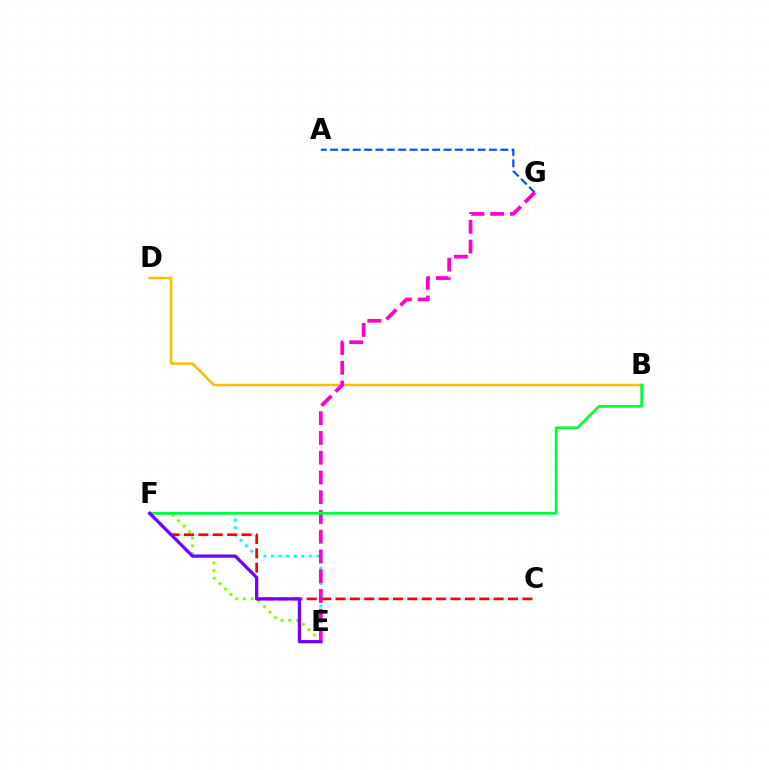{('E', 'F'): [{'color': '#84ff00', 'line_style': 'dotted', 'thickness': 2.1}, {'color': '#00fff6', 'line_style': 'dotted', 'thickness': 2.06}, {'color': '#7200ff', 'line_style': 'solid', 'thickness': 2.36}], ('A', 'G'): [{'color': '#004bff', 'line_style': 'dashed', 'thickness': 1.54}], ('C', 'F'): [{'color': '#ff0000', 'line_style': 'dashed', 'thickness': 1.95}], ('B', 'D'): [{'color': '#ffbd00', 'line_style': 'solid', 'thickness': 1.8}], ('E', 'G'): [{'color': '#ff00cf', 'line_style': 'dashed', 'thickness': 2.68}], ('B', 'F'): [{'color': '#00ff39', 'line_style': 'solid', 'thickness': 1.94}]}